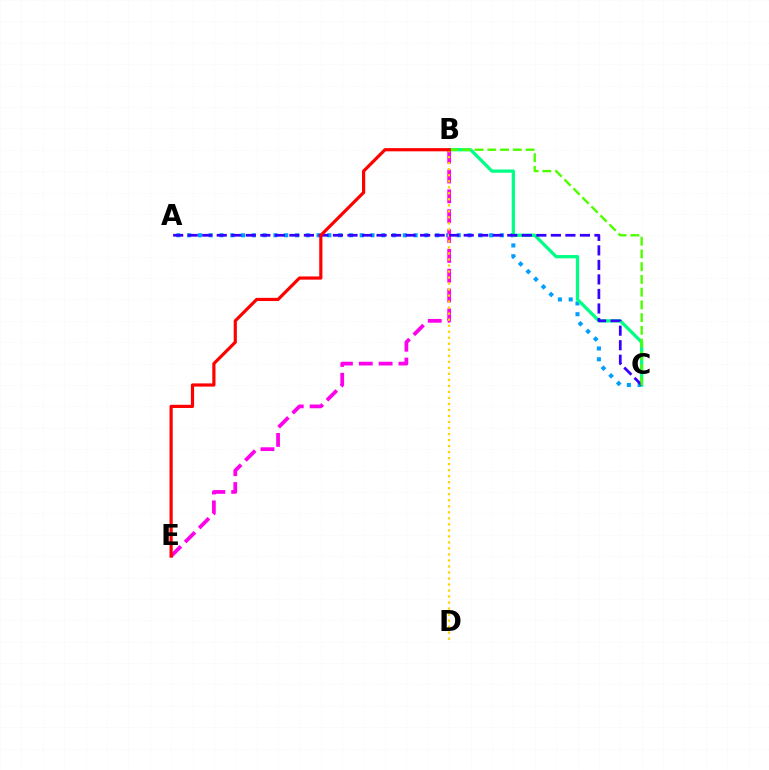{('A', 'C'): [{'color': '#009eff', 'line_style': 'dotted', 'thickness': 2.93}, {'color': '#3700ff', 'line_style': 'dashed', 'thickness': 1.97}], ('B', 'C'): [{'color': '#00ff86', 'line_style': 'solid', 'thickness': 2.36}, {'color': '#4fff00', 'line_style': 'dashed', 'thickness': 1.73}], ('B', 'E'): [{'color': '#ff00ed', 'line_style': 'dashed', 'thickness': 2.7}, {'color': '#ff0000', 'line_style': 'solid', 'thickness': 2.3}], ('B', 'D'): [{'color': '#ffd500', 'line_style': 'dotted', 'thickness': 1.64}]}